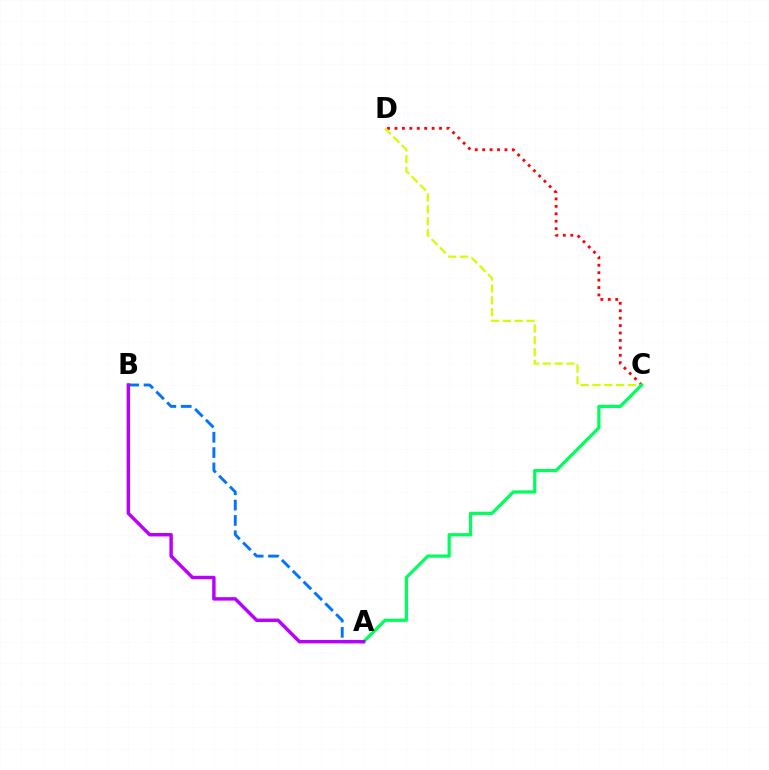{('C', 'D'): [{'color': '#ff0000', 'line_style': 'dotted', 'thickness': 2.02}, {'color': '#d1ff00', 'line_style': 'dashed', 'thickness': 1.61}], ('A', 'B'): [{'color': '#0074ff', 'line_style': 'dashed', 'thickness': 2.08}, {'color': '#b900ff', 'line_style': 'solid', 'thickness': 2.47}], ('A', 'C'): [{'color': '#00ff5c', 'line_style': 'solid', 'thickness': 2.31}]}